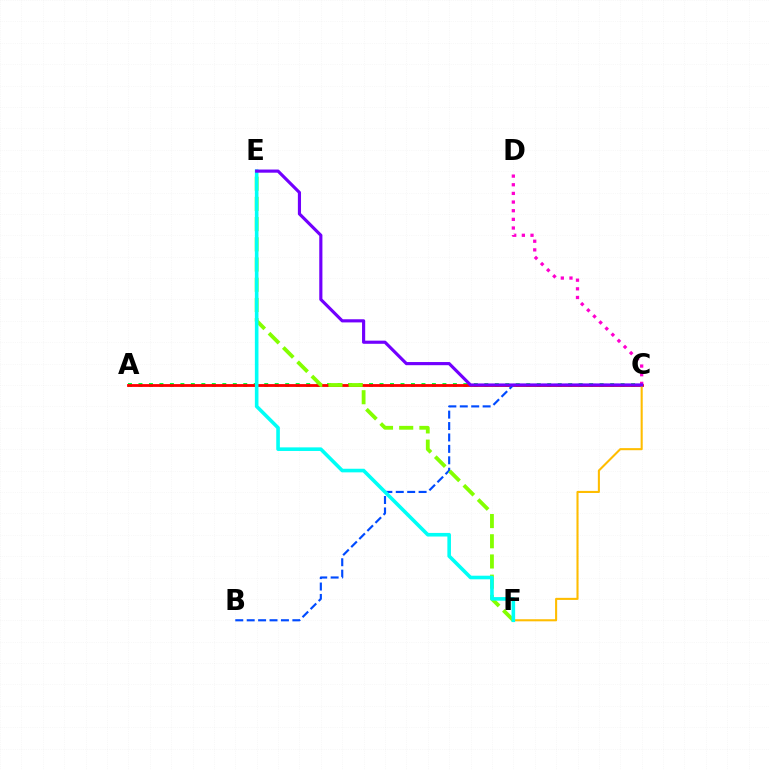{('A', 'C'): [{'color': '#00ff39', 'line_style': 'dotted', 'thickness': 2.85}, {'color': '#ff0000', 'line_style': 'solid', 'thickness': 2.03}], ('C', 'F'): [{'color': '#ffbd00', 'line_style': 'solid', 'thickness': 1.5}], ('C', 'D'): [{'color': '#ff00cf', 'line_style': 'dotted', 'thickness': 2.35}], ('B', 'C'): [{'color': '#004bff', 'line_style': 'dashed', 'thickness': 1.55}], ('E', 'F'): [{'color': '#84ff00', 'line_style': 'dashed', 'thickness': 2.74}, {'color': '#00fff6', 'line_style': 'solid', 'thickness': 2.59}], ('C', 'E'): [{'color': '#7200ff', 'line_style': 'solid', 'thickness': 2.27}]}